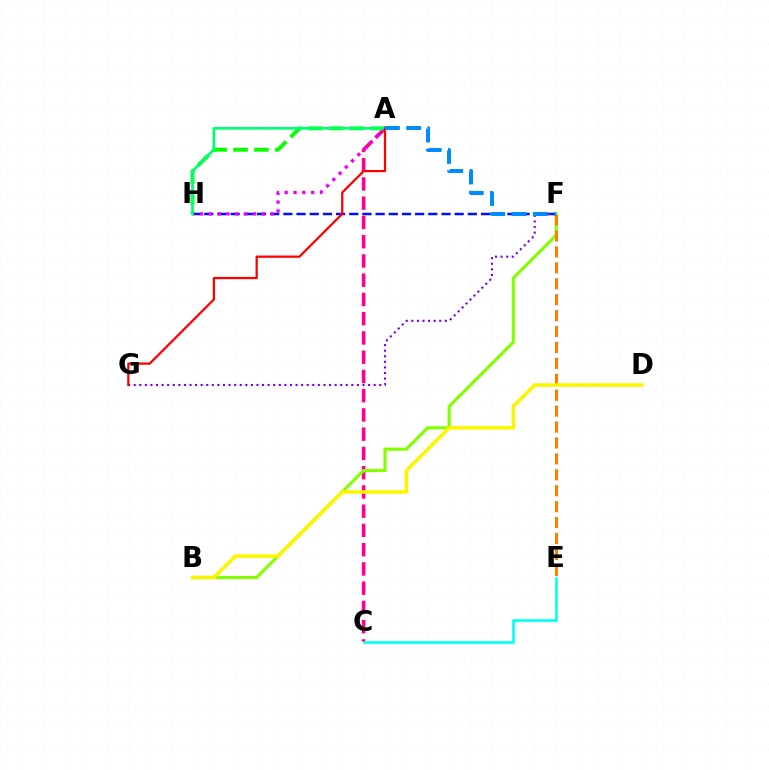{('A', 'C'): [{'color': '#ff0094', 'line_style': 'dashed', 'thickness': 2.62}], ('A', 'H'): [{'color': '#08ff00', 'line_style': 'dashed', 'thickness': 2.83}, {'color': '#ee00ff', 'line_style': 'dotted', 'thickness': 2.4}, {'color': '#00ff74', 'line_style': 'solid', 'thickness': 1.93}], ('B', 'F'): [{'color': '#84ff00', 'line_style': 'solid', 'thickness': 2.26}], ('C', 'E'): [{'color': '#00fff6', 'line_style': 'solid', 'thickness': 1.89}], ('E', 'F'): [{'color': '#ff7c00', 'line_style': 'dashed', 'thickness': 2.16}], ('F', 'H'): [{'color': '#0010ff', 'line_style': 'dashed', 'thickness': 1.79}], ('F', 'G'): [{'color': '#7200ff', 'line_style': 'dotted', 'thickness': 1.52}], ('B', 'D'): [{'color': '#fcf500', 'line_style': 'solid', 'thickness': 2.56}], ('A', 'G'): [{'color': '#ff0000', 'line_style': 'solid', 'thickness': 1.61}], ('A', 'F'): [{'color': '#008cff', 'line_style': 'dashed', 'thickness': 2.89}]}